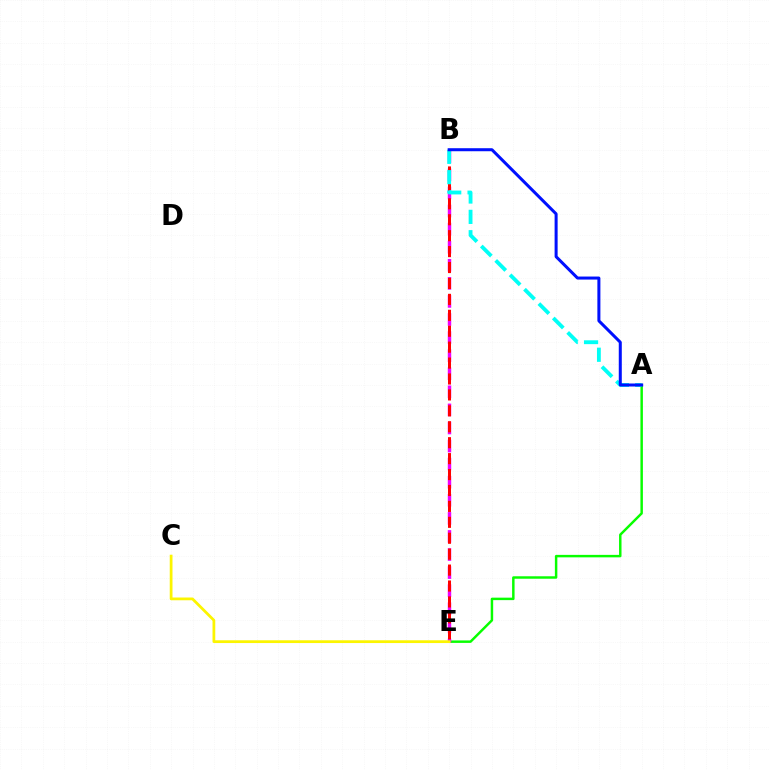{('A', 'E'): [{'color': '#08ff00', 'line_style': 'solid', 'thickness': 1.77}], ('B', 'E'): [{'color': '#ee00ff', 'line_style': 'dashed', 'thickness': 2.46}, {'color': '#ff0000', 'line_style': 'dashed', 'thickness': 2.16}], ('A', 'B'): [{'color': '#00fff6', 'line_style': 'dashed', 'thickness': 2.77}, {'color': '#0010ff', 'line_style': 'solid', 'thickness': 2.18}], ('C', 'E'): [{'color': '#fcf500', 'line_style': 'solid', 'thickness': 1.99}]}